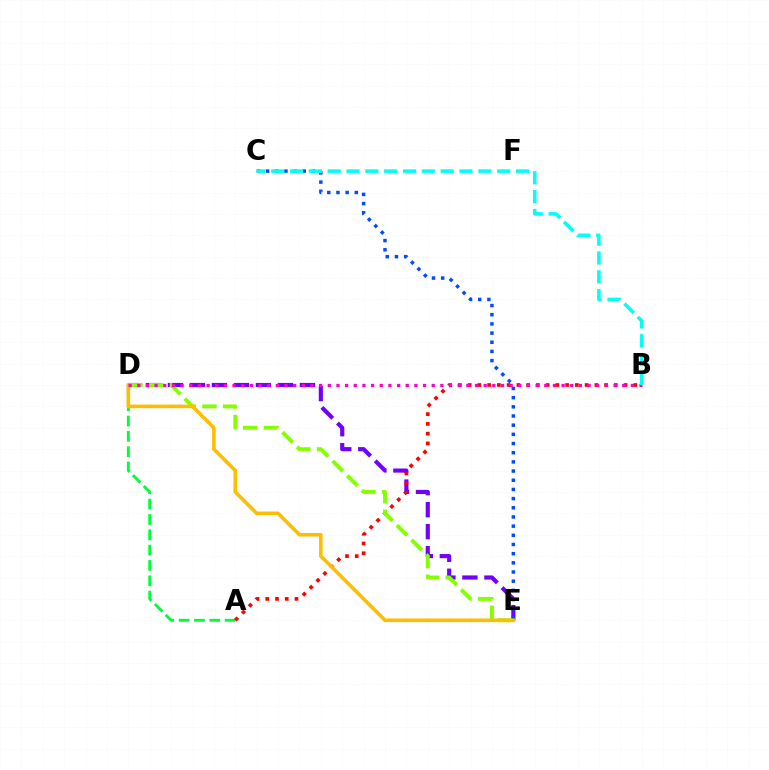{('A', 'D'): [{'color': '#00ff39', 'line_style': 'dashed', 'thickness': 2.08}], ('D', 'E'): [{'color': '#7200ff', 'line_style': 'dashed', 'thickness': 2.99}, {'color': '#84ff00', 'line_style': 'dashed', 'thickness': 2.81}, {'color': '#ffbd00', 'line_style': 'solid', 'thickness': 2.58}], ('C', 'E'): [{'color': '#004bff', 'line_style': 'dotted', 'thickness': 2.49}], ('A', 'B'): [{'color': '#ff0000', 'line_style': 'dotted', 'thickness': 2.65}], ('B', 'D'): [{'color': '#ff00cf', 'line_style': 'dotted', 'thickness': 2.35}], ('B', 'C'): [{'color': '#00fff6', 'line_style': 'dashed', 'thickness': 2.56}]}